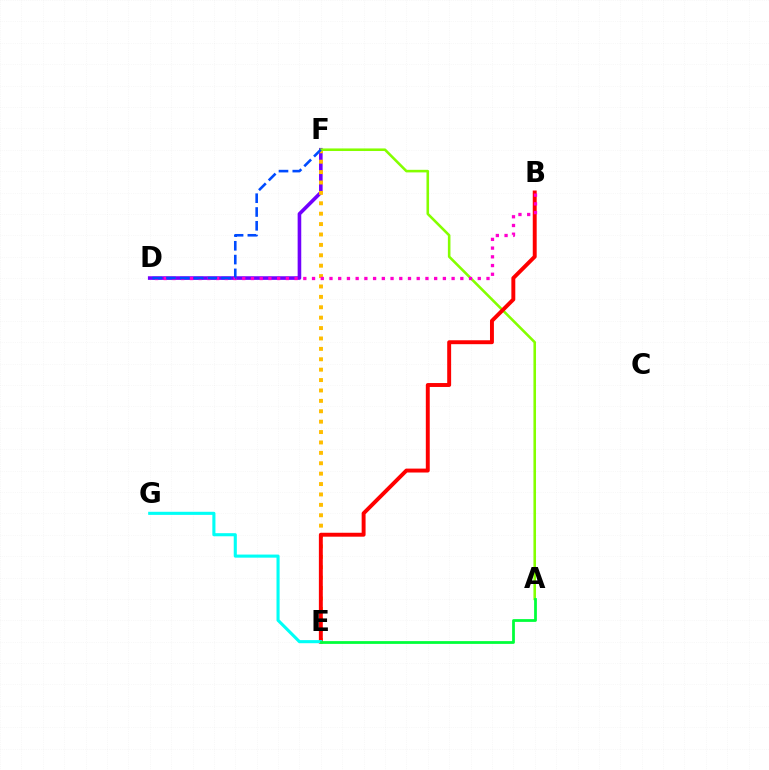{('D', 'F'): [{'color': '#7200ff', 'line_style': 'solid', 'thickness': 2.6}, {'color': '#004bff', 'line_style': 'dashed', 'thickness': 1.87}], ('E', 'F'): [{'color': '#ffbd00', 'line_style': 'dotted', 'thickness': 2.83}], ('A', 'F'): [{'color': '#84ff00', 'line_style': 'solid', 'thickness': 1.86}], ('B', 'E'): [{'color': '#ff0000', 'line_style': 'solid', 'thickness': 2.82}], ('B', 'D'): [{'color': '#ff00cf', 'line_style': 'dotted', 'thickness': 2.37}], ('E', 'G'): [{'color': '#00fff6', 'line_style': 'solid', 'thickness': 2.23}], ('A', 'E'): [{'color': '#00ff39', 'line_style': 'solid', 'thickness': 1.99}]}